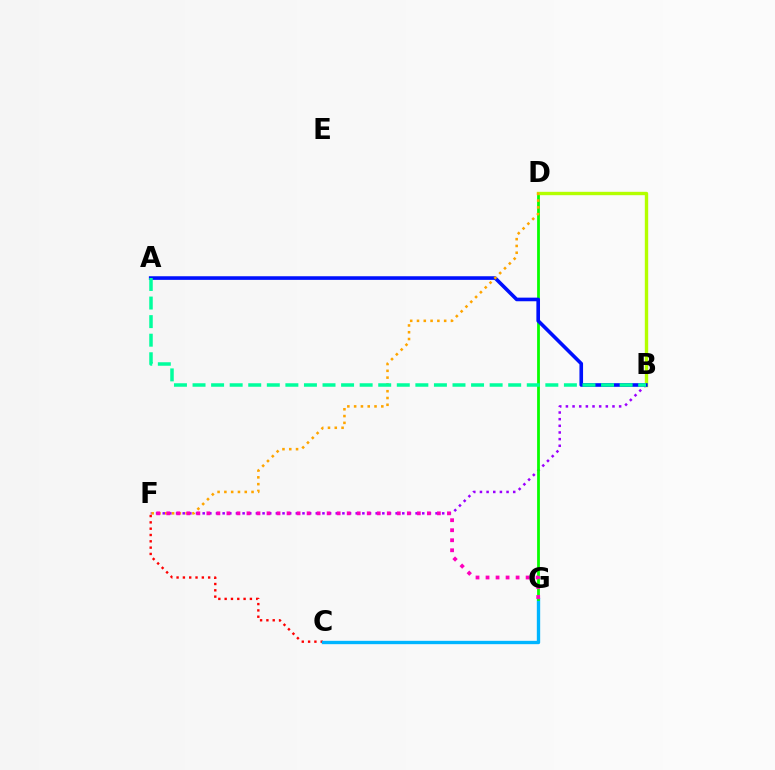{('C', 'F'): [{'color': '#ff0000', 'line_style': 'dotted', 'thickness': 1.72}], ('B', 'F'): [{'color': '#9b00ff', 'line_style': 'dotted', 'thickness': 1.81}], ('C', 'G'): [{'color': '#00b5ff', 'line_style': 'solid', 'thickness': 2.41}], ('D', 'G'): [{'color': '#08ff00', 'line_style': 'solid', 'thickness': 2.0}], ('B', 'D'): [{'color': '#b3ff00', 'line_style': 'solid', 'thickness': 2.42}], ('A', 'B'): [{'color': '#0010ff', 'line_style': 'solid', 'thickness': 2.6}, {'color': '#00ff9d', 'line_style': 'dashed', 'thickness': 2.52}], ('D', 'F'): [{'color': '#ffa500', 'line_style': 'dotted', 'thickness': 1.85}], ('F', 'G'): [{'color': '#ff00bd', 'line_style': 'dotted', 'thickness': 2.72}]}